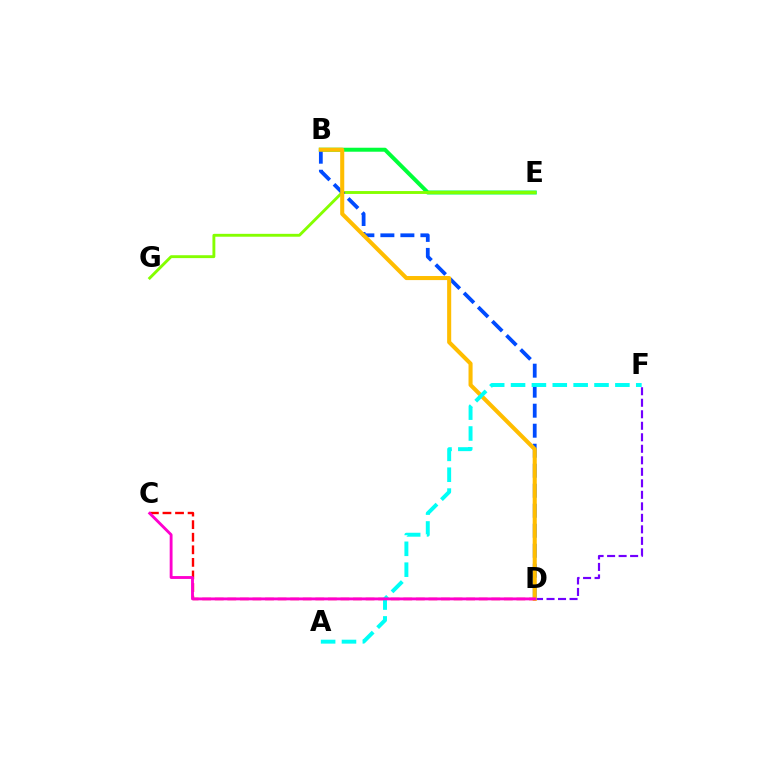{('B', 'E'): [{'color': '#00ff39', 'line_style': 'solid', 'thickness': 2.87}], ('E', 'G'): [{'color': '#84ff00', 'line_style': 'solid', 'thickness': 2.07}], ('B', 'D'): [{'color': '#004bff', 'line_style': 'dashed', 'thickness': 2.72}, {'color': '#ffbd00', 'line_style': 'solid', 'thickness': 2.93}], ('C', 'D'): [{'color': '#ff0000', 'line_style': 'dashed', 'thickness': 1.71}, {'color': '#ff00cf', 'line_style': 'solid', 'thickness': 2.06}], ('D', 'F'): [{'color': '#7200ff', 'line_style': 'dashed', 'thickness': 1.56}], ('A', 'F'): [{'color': '#00fff6', 'line_style': 'dashed', 'thickness': 2.83}]}